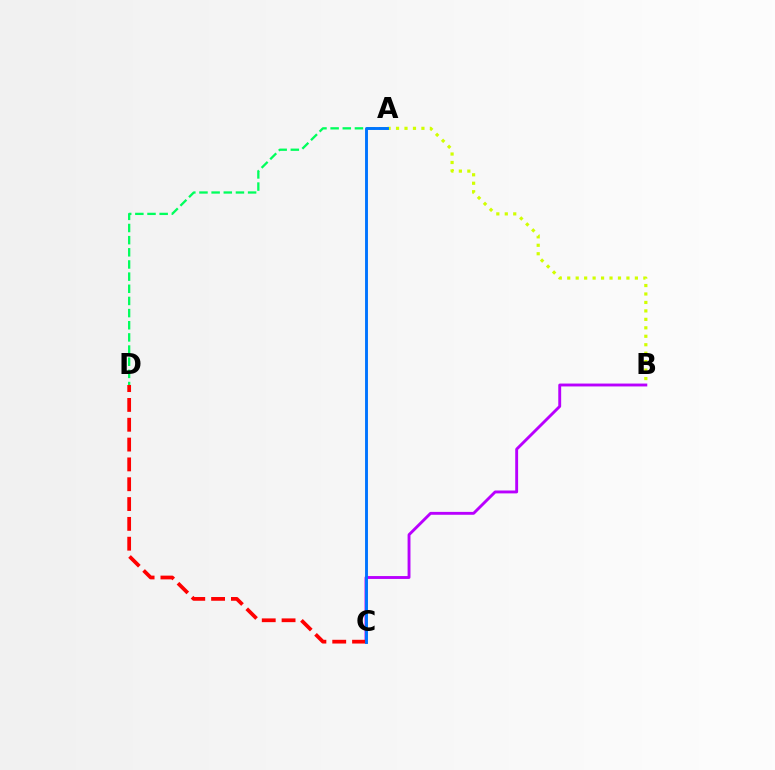{('A', 'D'): [{'color': '#00ff5c', 'line_style': 'dashed', 'thickness': 1.65}], ('A', 'B'): [{'color': '#d1ff00', 'line_style': 'dotted', 'thickness': 2.3}], ('B', 'C'): [{'color': '#b900ff', 'line_style': 'solid', 'thickness': 2.08}], ('C', 'D'): [{'color': '#ff0000', 'line_style': 'dashed', 'thickness': 2.69}], ('A', 'C'): [{'color': '#0074ff', 'line_style': 'solid', 'thickness': 2.09}]}